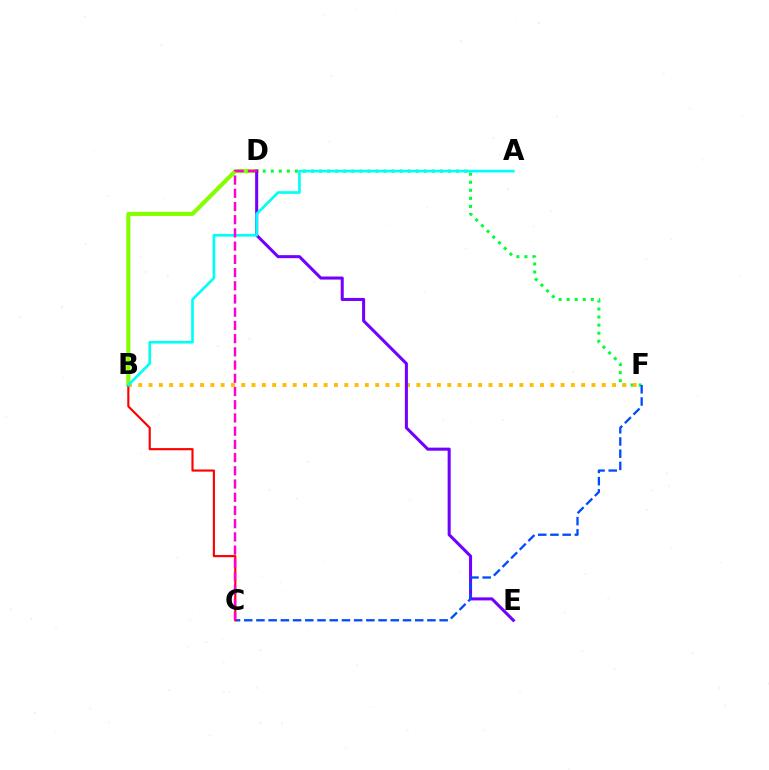{('B', 'D'): [{'color': '#84ff00', 'line_style': 'solid', 'thickness': 2.96}], ('D', 'F'): [{'color': '#00ff39', 'line_style': 'dotted', 'thickness': 2.19}], ('B', 'F'): [{'color': '#ffbd00', 'line_style': 'dotted', 'thickness': 2.8}], ('D', 'E'): [{'color': '#7200ff', 'line_style': 'solid', 'thickness': 2.19}], ('C', 'F'): [{'color': '#004bff', 'line_style': 'dashed', 'thickness': 1.66}], ('B', 'C'): [{'color': '#ff0000', 'line_style': 'solid', 'thickness': 1.55}], ('A', 'B'): [{'color': '#00fff6', 'line_style': 'solid', 'thickness': 1.92}], ('C', 'D'): [{'color': '#ff00cf', 'line_style': 'dashed', 'thickness': 1.8}]}